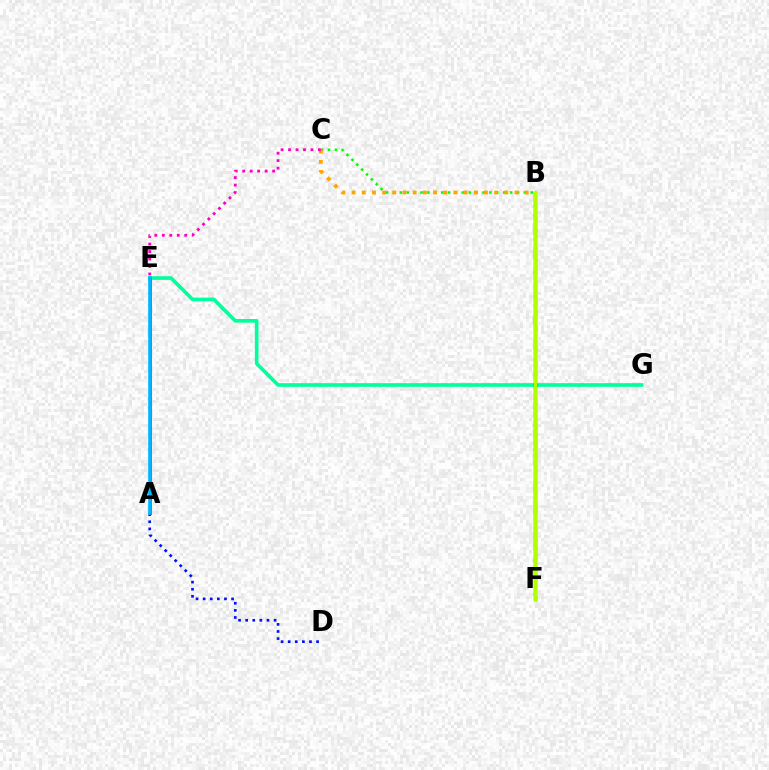{('B', 'C'): [{'color': '#08ff00', 'line_style': 'dotted', 'thickness': 1.87}, {'color': '#ffa500', 'line_style': 'dotted', 'thickness': 2.77}], ('E', 'G'): [{'color': '#00ff9d', 'line_style': 'solid', 'thickness': 2.63}], ('A', 'D'): [{'color': '#0010ff', 'line_style': 'dotted', 'thickness': 1.93}], ('B', 'F'): [{'color': '#9b00ff', 'line_style': 'solid', 'thickness': 2.43}, {'color': '#b3ff00', 'line_style': 'solid', 'thickness': 2.27}], ('A', 'E'): [{'color': '#ff0000', 'line_style': 'solid', 'thickness': 2.15}, {'color': '#00b5ff', 'line_style': 'solid', 'thickness': 2.61}], ('C', 'E'): [{'color': '#ff00bd', 'line_style': 'dotted', 'thickness': 2.03}]}